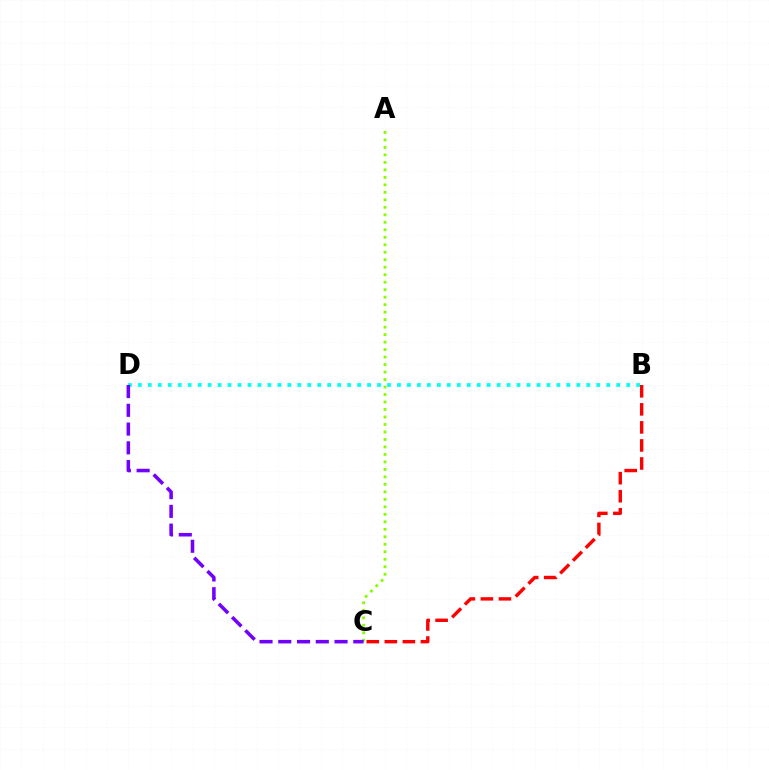{('B', 'C'): [{'color': '#ff0000', 'line_style': 'dashed', 'thickness': 2.45}], ('B', 'D'): [{'color': '#00fff6', 'line_style': 'dotted', 'thickness': 2.71}], ('A', 'C'): [{'color': '#84ff00', 'line_style': 'dotted', 'thickness': 2.03}], ('C', 'D'): [{'color': '#7200ff', 'line_style': 'dashed', 'thickness': 2.55}]}